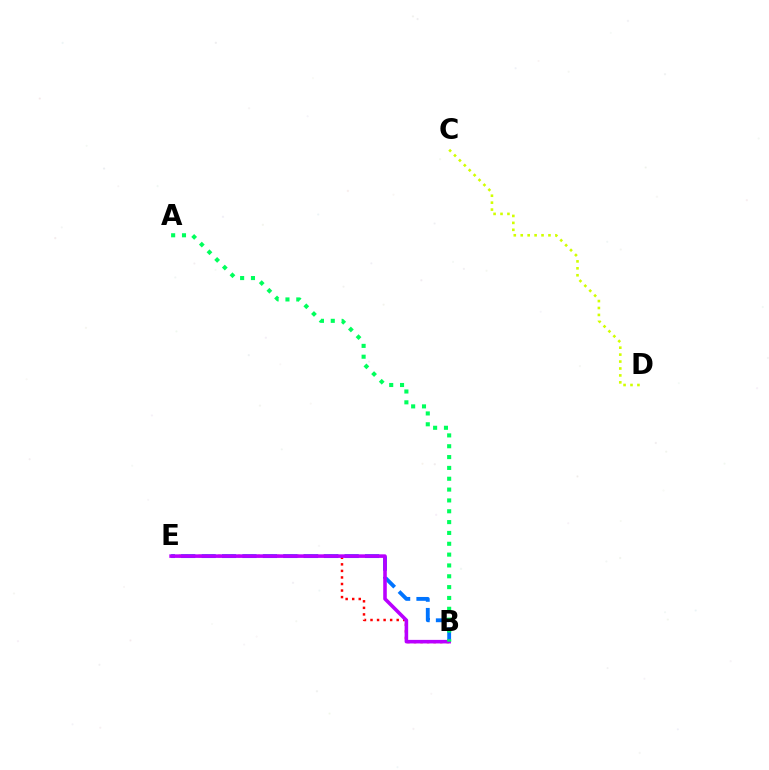{('B', 'E'): [{'color': '#ff0000', 'line_style': 'dotted', 'thickness': 1.78}, {'color': '#0074ff', 'line_style': 'dashed', 'thickness': 2.78}, {'color': '#b900ff', 'line_style': 'solid', 'thickness': 2.57}], ('A', 'B'): [{'color': '#00ff5c', 'line_style': 'dotted', 'thickness': 2.94}], ('C', 'D'): [{'color': '#d1ff00', 'line_style': 'dotted', 'thickness': 1.88}]}